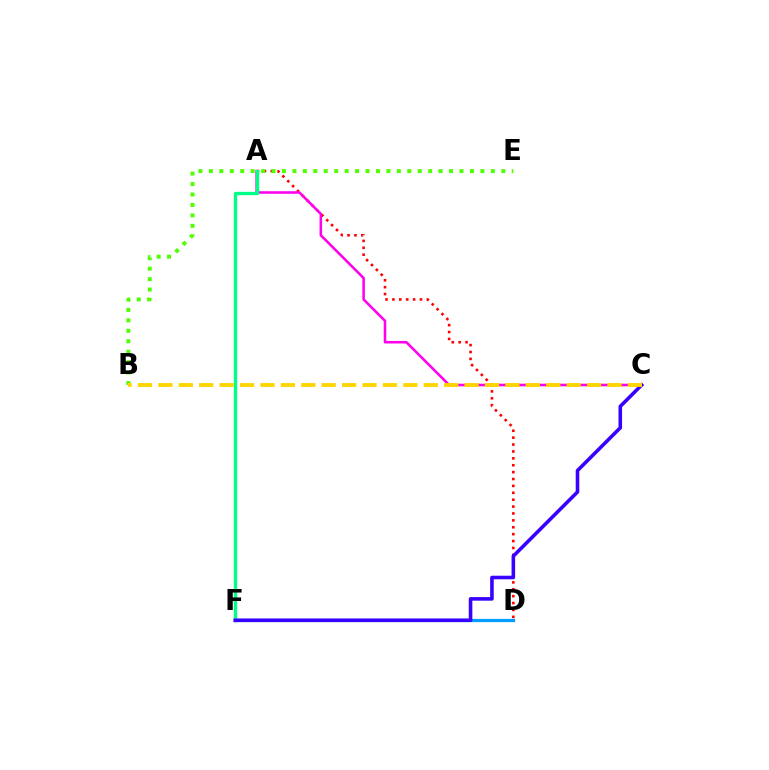{('D', 'F'): [{'color': '#009eff', 'line_style': 'solid', 'thickness': 2.33}], ('A', 'D'): [{'color': '#ff0000', 'line_style': 'dotted', 'thickness': 1.87}], ('A', 'C'): [{'color': '#ff00ed', 'line_style': 'solid', 'thickness': 1.84}], ('A', 'F'): [{'color': '#00ff86', 'line_style': 'solid', 'thickness': 2.39}], ('C', 'F'): [{'color': '#3700ff', 'line_style': 'solid', 'thickness': 2.57}], ('B', 'E'): [{'color': '#4fff00', 'line_style': 'dotted', 'thickness': 2.84}], ('B', 'C'): [{'color': '#ffd500', 'line_style': 'dashed', 'thickness': 2.77}]}